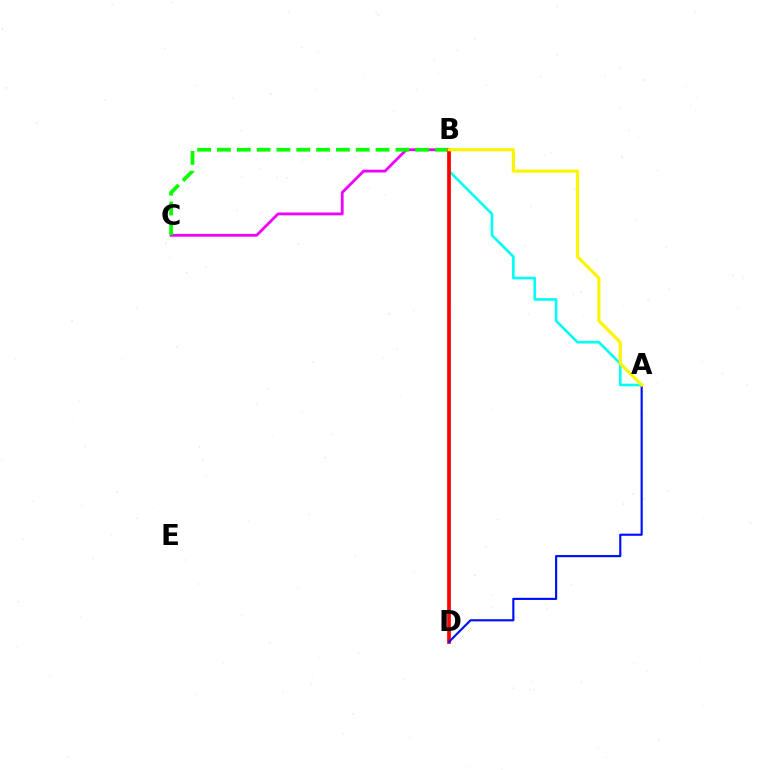{('B', 'C'): [{'color': '#ee00ff', 'line_style': 'solid', 'thickness': 2.02}, {'color': '#08ff00', 'line_style': 'dashed', 'thickness': 2.69}], ('A', 'B'): [{'color': '#00fff6', 'line_style': 'solid', 'thickness': 1.89}, {'color': '#fcf500', 'line_style': 'solid', 'thickness': 2.26}], ('B', 'D'): [{'color': '#ff0000', 'line_style': 'solid', 'thickness': 2.67}], ('A', 'D'): [{'color': '#0010ff', 'line_style': 'solid', 'thickness': 1.55}]}